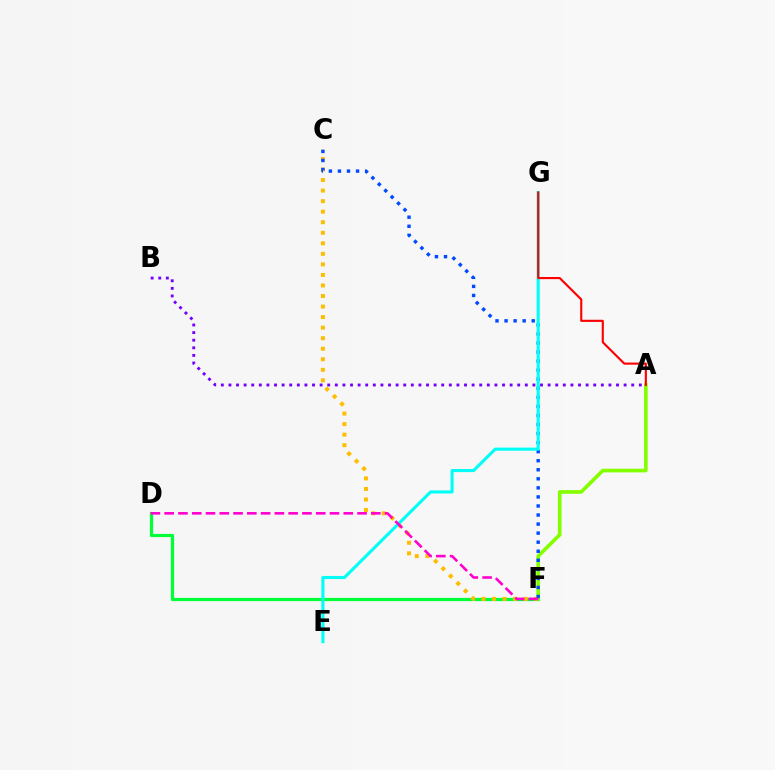{('D', 'F'): [{'color': '#00ff39', 'line_style': 'solid', 'thickness': 2.32}, {'color': '#ff00cf', 'line_style': 'dashed', 'thickness': 1.87}], ('C', 'F'): [{'color': '#ffbd00', 'line_style': 'dotted', 'thickness': 2.86}, {'color': '#004bff', 'line_style': 'dotted', 'thickness': 2.46}], ('A', 'F'): [{'color': '#84ff00', 'line_style': 'solid', 'thickness': 2.63}], ('E', 'G'): [{'color': '#00fff6', 'line_style': 'solid', 'thickness': 2.23}], ('A', 'G'): [{'color': '#ff0000', 'line_style': 'solid', 'thickness': 1.53}], ('A', 'B'): [{'color': '#7200ff', 'line_style': 'dotted', 'thickness': 2.06}]}